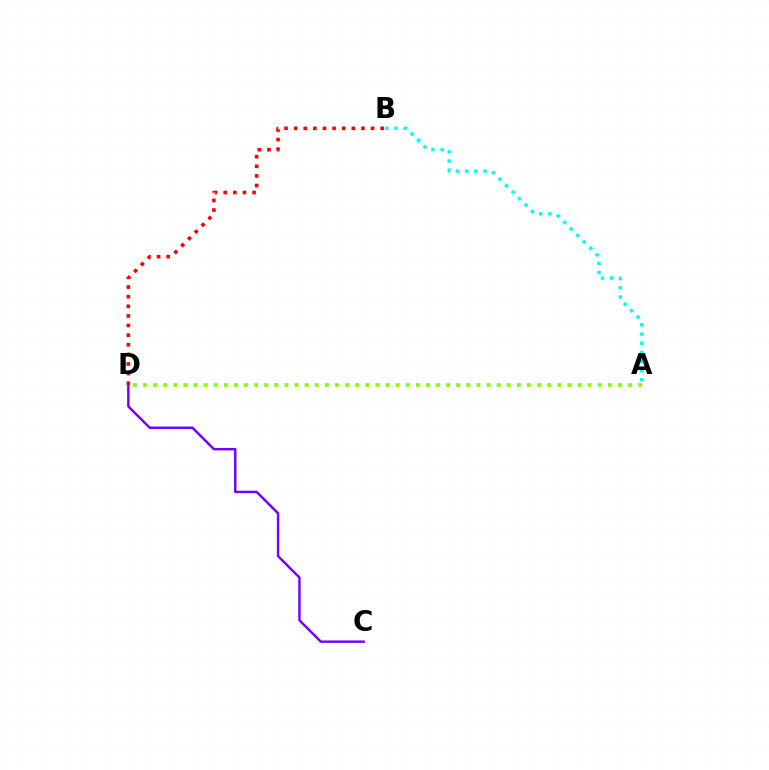{('A', 'B'): [{'color': '#00fff6', 'line_style': 'dotted', 'thickness': 2.49}], ('A', 'D'): [{'color': '#84ff00', 'line_style': 'dotted', 'thickness': 2.75}], ('C', 'D'): [{'color': '#7200ff', 'line_style': 'solid', 'thickness': 1.75}], ('B', 'D'): [{'color': '#ff0000', 'line_style': 'dotted', 'thickness': 2.61}]}